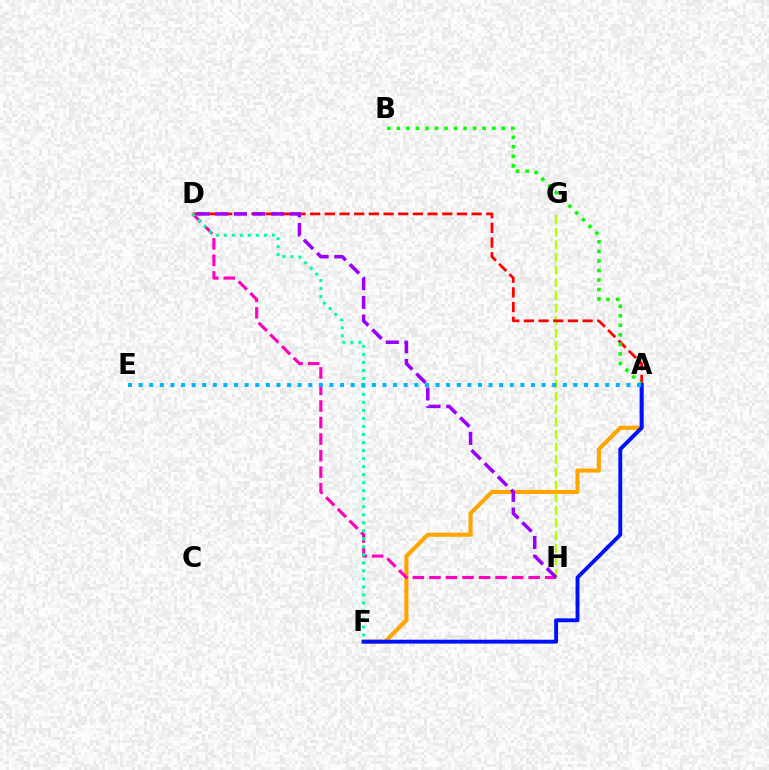{('A', 'F'): [{'color': '#ffa500', 'line_style': 'solid', 'thickness': 2.97}, {'color': '#0010ff', 'line_style': 'solid', 'thickness': 2.8}], ('D', 'H'): [{'color': '#ff00bd', 'line_style': 'dashed', 'thickness': 2.25}, {'color': '#9b00ff', 'line_style': 'dashed', 'thickness': 2.54}], ('G', 'H'): [{'color': '#b3ff00', 'line_style': 'dashed', 'thickness': 1.72}], ('A', 'D'): [{'color': '#ff0000', 'line_style': 'dashed', 'thickness': 1.99}], ('D', 'F'): [{'color': '#00ff9d', 'line_style': 'dotted', 'thickness': 2.18}], ('A', 'B'): [{'color': '#08ff00', 'line_style': 'dotted', 'thickness': 2.59}], ('A', 'E'): [{'color': '#00b5ff', 'line_style': 'dotted', 'thickness': 2.88}]}